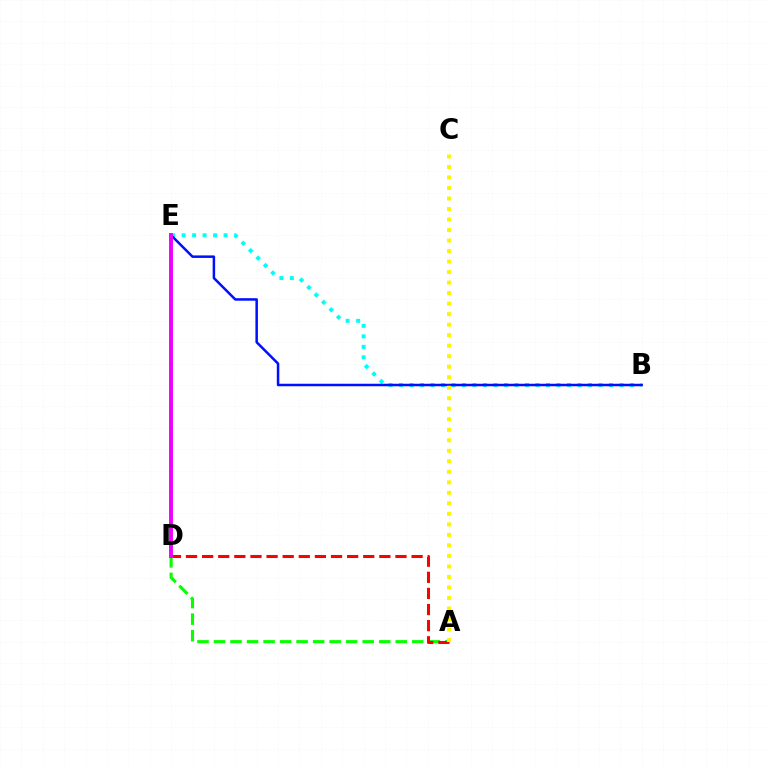{('B', 'E'): [{'color': '#00fff6', 'line_style': 'dotted', 'thickness': 2.85}, {'color': '#0010ff', 'line_style': 'solid', 'thickness': 1.81}], ('A', 'D'): [{'color': '#08ff00', 'line_style': 'dashed', 'thickness': 2.24}, {'color': '#ff0000', 'line_style': 'dashed', 'thickness': 2.19}], ('D', 'E'): [{'color': '#ee00ff', 'line_style': 'solid', 'thickness': 2.81}], ('A', 'C'): [{'color': '#fcf500', 'line_style': 'dotted', 'thickness': 2.86}]}